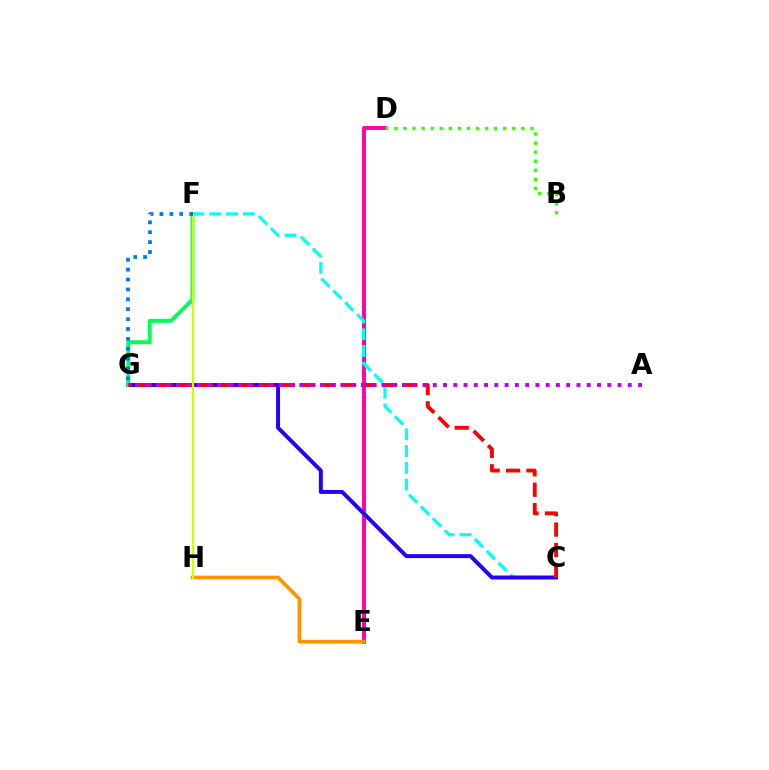{('D', 'E'): [{'color': '#ff00ac', 'line_style': 'solid', 'thickness': 2.82}], ('C', 'F'): [{'color': '#00fff6', 'line_style': 'dashed', 'thickness': 2.28}], ('C', 'G'): [{'color': '#2500ff', 'line_style': 'solid', 'thickness': 2.84}, {'color': '#ff0000', 'line_style': 'dashed', 'thickness': 2.77}], ('E', 'H'): [{'color': '#ff9400', 'line_style': 'solid', 'thickness': 2.68}], ('F', 'G'): [{'color': '#00ff5c', 'line_style': 'solid', 'thickness': 2.84}, {'color': '#0074ff', 'line_style': 'dotted', 'thickness': 2.69}], ('F', 'H'): [{'color': '#d1ff00', 'line_style': 'solid', 'thickness': 1.66}], ('A', 'G'): [{'color': '#b900ff', 'line_style': 'dotted', 'thickness': 2.79}], ('B', 'D'): [{'color': '#3dff00', 'line_style': 'dotted', 'thickness': 2.46}]}